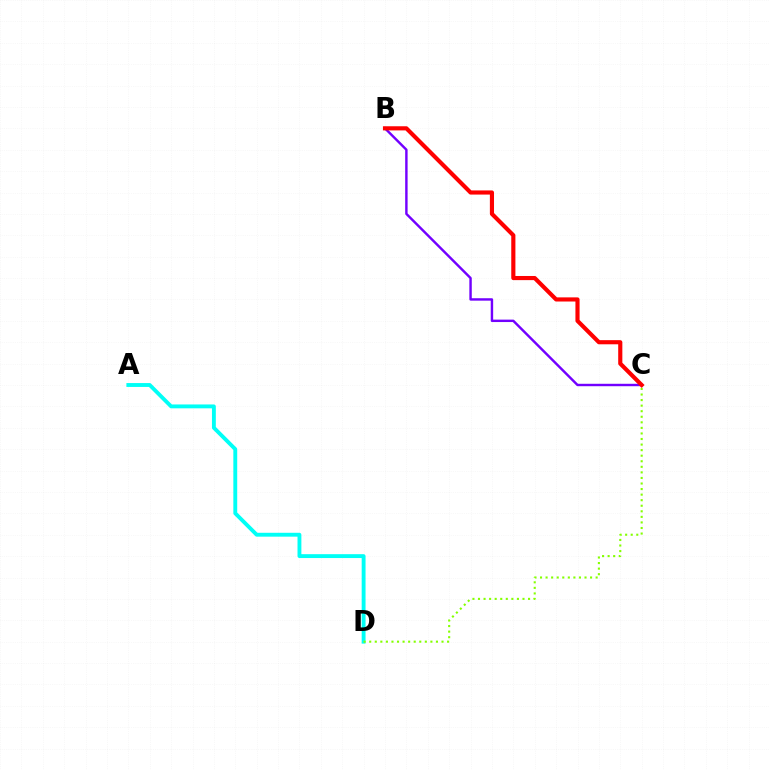{('A', 'D'): [{'color': '#00fff6', 'line_style': 'solid', 'thickness': 2.79}], ('C', 'D'): [{'color': '#84ff00', 'line_style': 'dotted', 'thickness': 1.51}], ('B', 'C'): [{'color': '#7200ff', 'line_style': 'solid', 'thickness': 1.75}, {'color': '#ff0000', 'line_style': 'solid', 'thickness': 2.98}]}